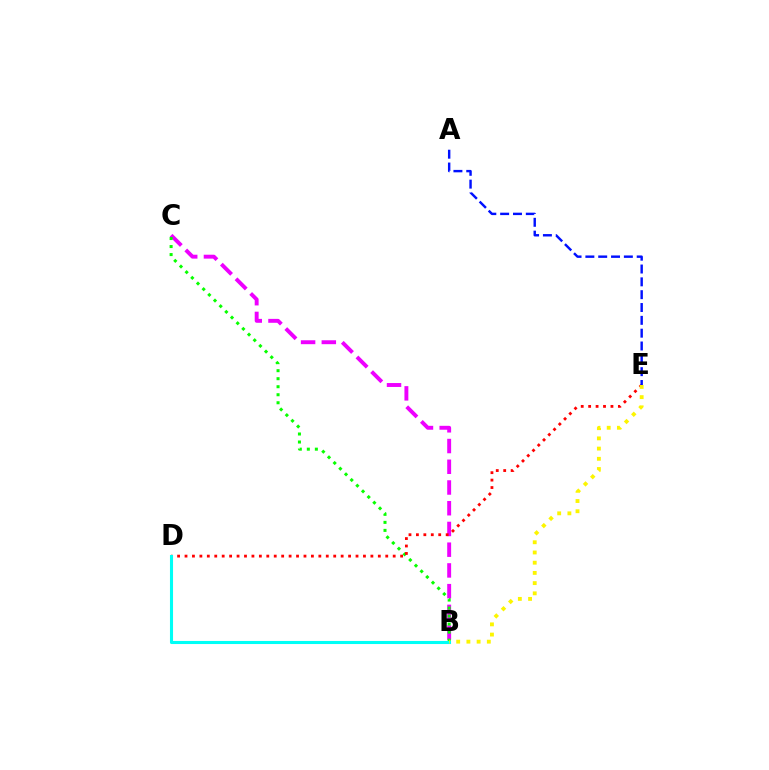{('B', 'C'): [{'color': '#ee00ff', 'line_style': 'dashed', 'thickness': 2.82}, {'color': '#08ff00', 'line_style': 'dotted', 'thickness': 2.18}], ('D', 'E'): [{'color': '#ff0000', 'line_style': 'dotted', 'thickness': 2.02}], ('A', 'E'): [{'color': '#0010ff', 'line_style': 'dashed', 'thickness': 1.74}], ('B', 'D'): [{'color': '#00fff6', 'line_style': 'solid', 'thickness': 2.22}], ('B', 'E'): [{'color': '#fcf500', 'line_style': 'dotted', 'thickness': 2.77}]}